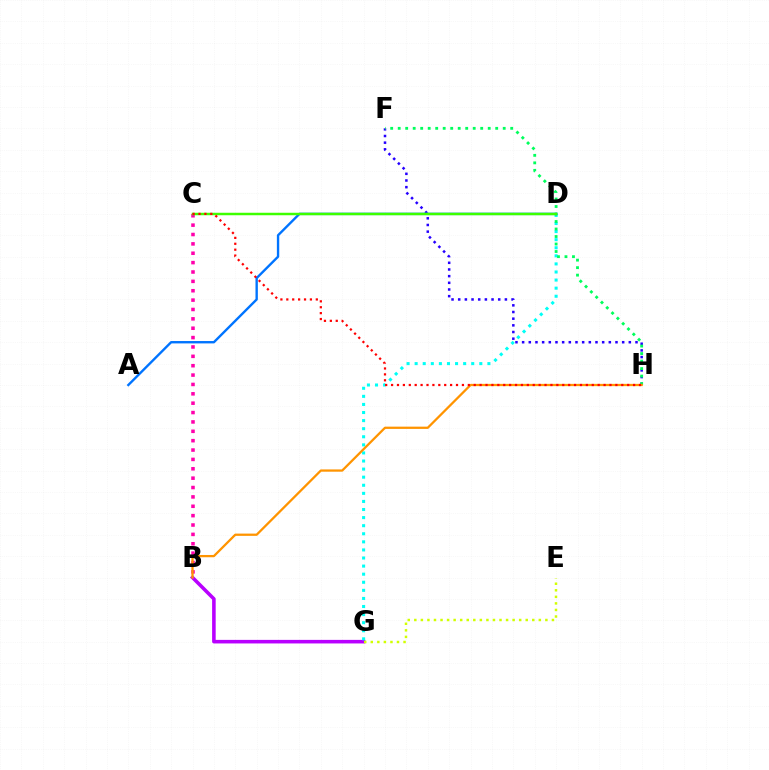{('B', 'G'): [{'color': '#b900ff', 'line_style': 'solid', 'thickness': 2.57}], ('F', 'H'): [{'color': '#2500ff', 'line_style': 'dotted', 'thickness': 1.81}, {'color': '#00ff5c', 'line_style': 'dotted', 'thickness': 2.04}], ('D', 'G'): [{'color': '#00fff6', 'line_style': 'dotted', 'thickness': 2.2}], ('A', 'D'): [{'color': '#0074ff', 'line_style': 'solid', 'thickness': 1.71}], ('B', 'C'): [{'color': '#ff00ac', 'line_style': 'dotted', 'thickness': 2.55}], ('C', 'D'): [{'color': '#3dff00', 'line_style': 'solid', 'thickness': 1.79}], ('B', 'H'): [{'color': '#ff9400', 'line_style': 'solid', 'thickness': 1.63}], ('C', 'H'): [{'color': '#ff0000', 'line_style': 'dotted', 'thickness': 1.6}], ('E', 'G'): [{'color': '#d1ff00', 'line_style': 'dotted', 'thickness': 1.78}]}